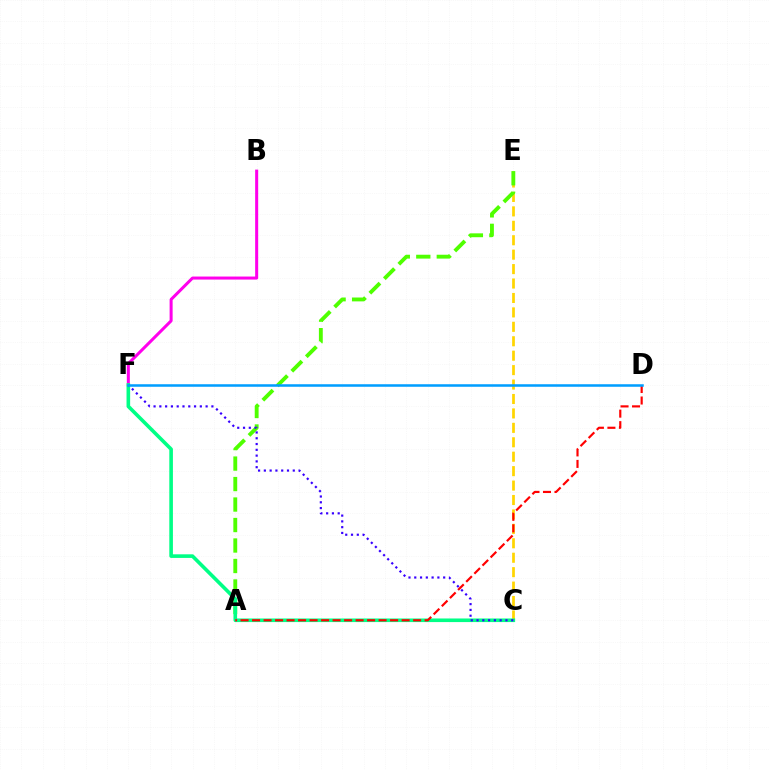{('B', 'F'): [{'color': '#ff00ed', 'line_style': 'solid', 'thickness': 2.18}], ('C', 'E'): [{'color': '#ffd500', 'line_style': 'dashed', 'thickness': 1.96}], ('A', 'E'): [{'color': '#4fff00', 'line_style': 'dashed', 'thickness': 2.78}], ('C', 'F'): [{'color': '#00ff86', 'line_style': 'solid', 'thickness': 2.6}, {'color': '#3700ff', 'line_style': 'dotted', 'thickness': 1.57}], ('A', 'D'): [{'color': '#ff0000', 'line_style': 'dashed', 'thickness': 1.56}], ('D', 'F'): [{'color': '#009eff', 'line_style': 'solid', 'thickness': 1.82}]}